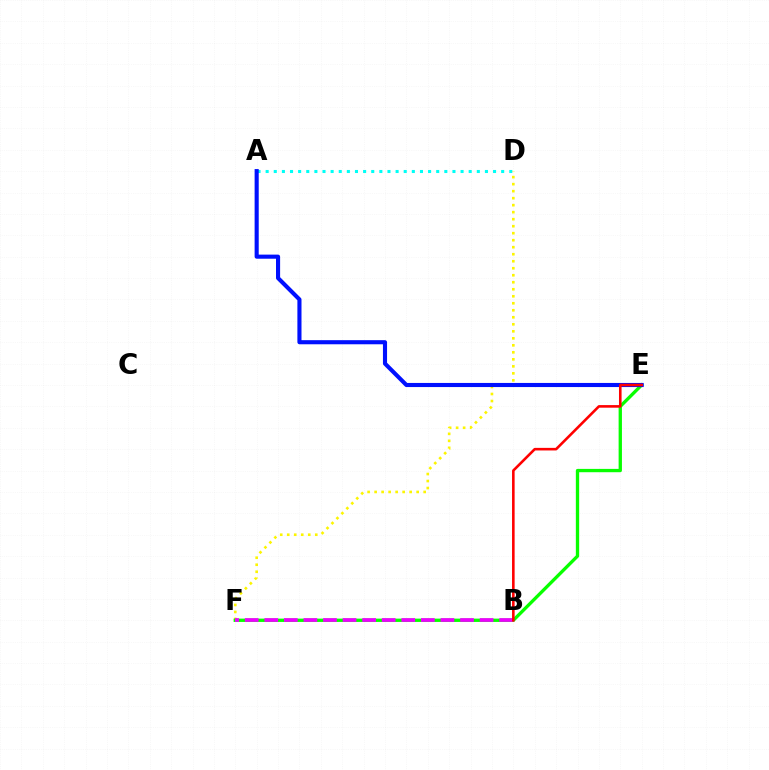{('A', 'D'): [{'color': '#00fff6', 'line_style': 'dotted', 'thickness': 2.21}], ('D', 'F'): [{'color': '#fcf500', 'line_style': 'dotted', 'thickness': 1.9}], ('E', 'F'): [{'color': '#08ff00', 'line_style': 'solid', 'thickness': 2.39}], ('A', 'E'): [{'color': '#0010ff', 'line_style': 'solid', 'thickness': 2.96}], ('B', 'F'): [{'color': '#ee00ff', 'line_style': 'dashed', 'thickness': 2.66}], ('B', 'E'): [{'color': '#ff0000', 'line_style': 'solid', 'thickness': 1.87}]}